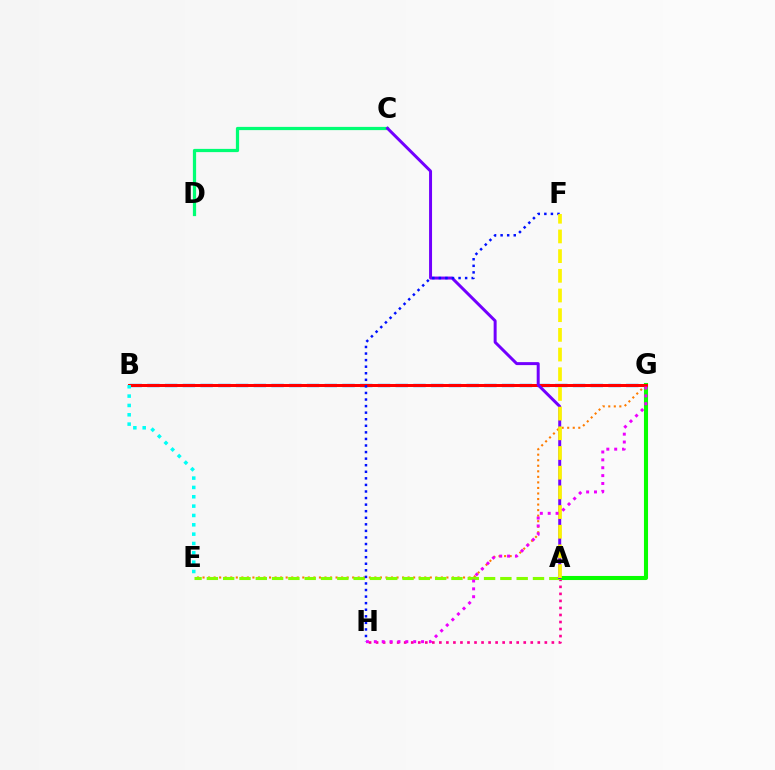{('C', 'D'): [{'color': '#00ff74', 'line_style': 'solid', 'thickness': 2.32}], ('A', 'H'): [{'color': '#ff0094', 'line_style': 'dotted', 'thickness': 1.91}], ('B', 'G'): [{'color': '#008cff', 'line_style': 'dashed', 'thickness': 2.41}, {'color': '#ff0000', 'line_style': 'solid', 'thickness': 2.17}], ('E', 'G'): [{'color': '#ff7c00', 'line_style': 'dotted', 'thickness': 1.51}], ('A', 'G'): [{'color': '#08ff00', 'line_style': 'solid', 'thickness': 2.93}], ('A', 'E'): [{'color': '#84ff00', 'line_style': 'dashed', 'thickness': 2.22}], ('A', 'C'): [{'color': '#7200ff', 'line_style': 'solid', 'thickness': 2.14}], ('F', 'H'): [{'color': '#0010ff', 'line_style': 'dotted', 'thickness': 1.78}], ('A', 'F'): [{'color': '#fcf500', 'line_style': 'dashed', 'thickness': 2.67}], ('B', 'E'): [{'color': '#00fff6', 'line_style': 'dotted', 'thickness': 2.54}], ('G', 'H'): [{'color': '#ee00ff', 'line_style': 'dotted', 'thickness': 2.14}]}